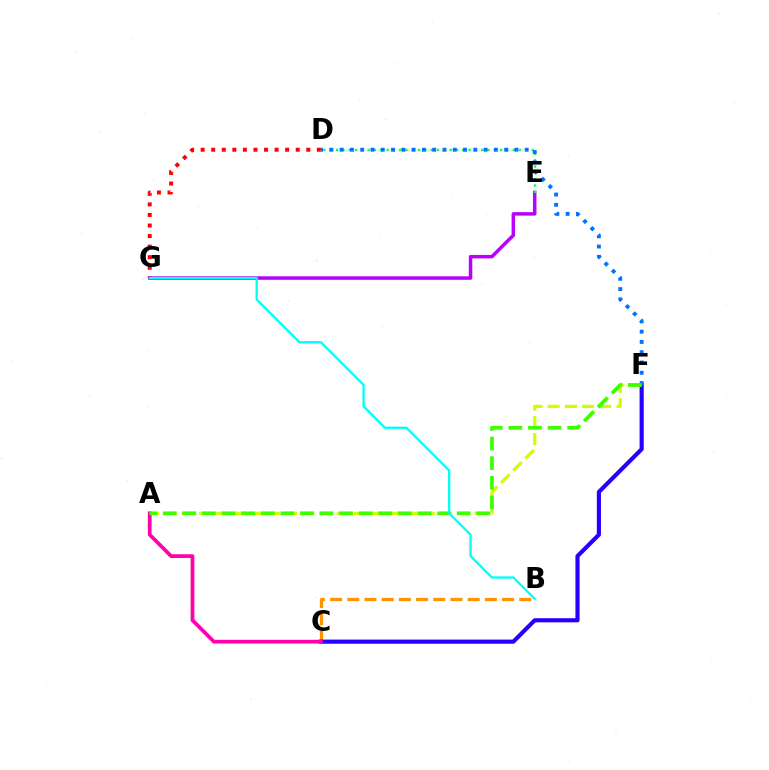{('B', 'C'): [{'color': '#ff9400', 'line_style': 'dashed', 'thickness': 2.34}], ('D', 'G'): [{'color': '#ff0000', 'line_style': 'dotted', 'thickness': 2.87}], ('E', 'G'): [{'color': '#b900ff', 'line_style': 'solid', 'thickness': 2.52}], ('D', 'E'): [{'color': '#00ff5c', 'line_style': 'dotted', 'thickness': 1.71}], ('C', 'F'): [{'color': '#2500ff', 'line_style': 'solid', 'thickness': 2.98}], ('A', 'C'): [{'color': '#ff00ac', 'line_style': 'solid', 'thickness': 2.69}], ('A', 'F'): [{'color': '#d1ff00', 'line_style': 'dashed', 'thickness': 2.34}, {'color': '#3dff00', 'line_style': 'dashed', 'thickness': 2.66}], ('D', 'F'): [{'color': '#0074ff', 'line_style': 'dotted', 'thickness': 2.79}], ('B', 'G'): [{'color': '#00fff6', 'line_style': 'solid', 'thickness': 1.65}]}